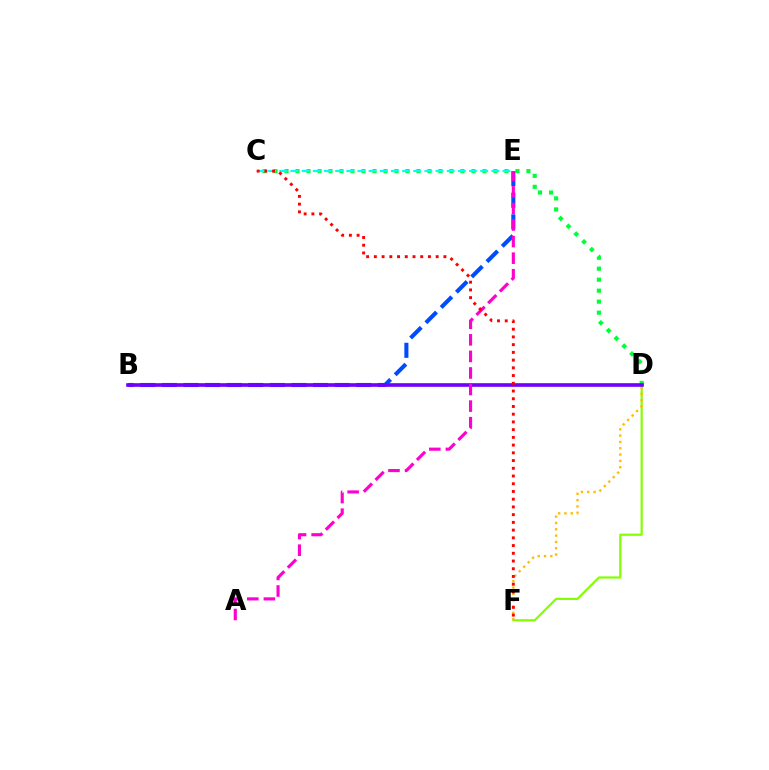{('D', 'F'): [{'color': '#84ff00', 'line_style': 'solid', 'thickness': 1.58}, {'color': '#ffbd00', 'line_style': 'dotted', 'thickness': 1.72}], ('C', 'D'): [{'color': '#00ff39', 'line_style': 'dotted', 'thickness': 2.99}], ('B', 'E'): [{'color': '#004bff', 'line_style': 'dashed', 'thickness': 2.93}], ('B', 'D'): [{'color': '#7200ff', 'line_style': 'solid', 'thickness': 2.62}], ('C', 'E'): [{'color': '#00fff6', 'line_style': 'dashed', 'thickness': 1.52}], ('A', 'E'): [{'color': '#ff00cf', 'line_style': 'dashed', 'thickness': 2.25}], ('C', 'F'): [{'color': '#ff0000', 'line_style': 'dotted', 'thickness': 2.1}]}